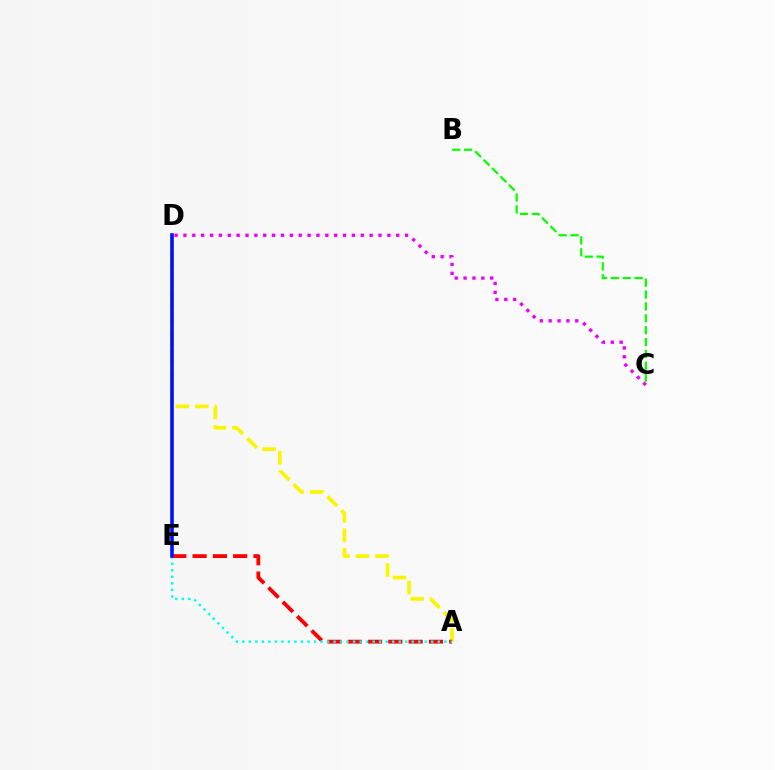{('A', 'D'): [{'color': '#fcf500', 'line_style': 'dashed', 'thickness': 2.65}], ('A', 'E'): [{'color': '#ff0000', 'line_style': 'dashed', 'thickness': 2.76}, {'color': '#00fff6', 'line_style': 'dotted', 'thickness': 1.77}], ('C', 'D'): [{'color': '#ee00ff', 'line_style': 'dotted', 'thickness': 2.41}], ('B', 'C'): [{'color': '#08ff00', 'line_style': 'dashed', 'thickness': 1.61}], ('D', 'E'): [{'color': '#0010ff', 'line_style': 'solid', 'thickness': 2.59}]}